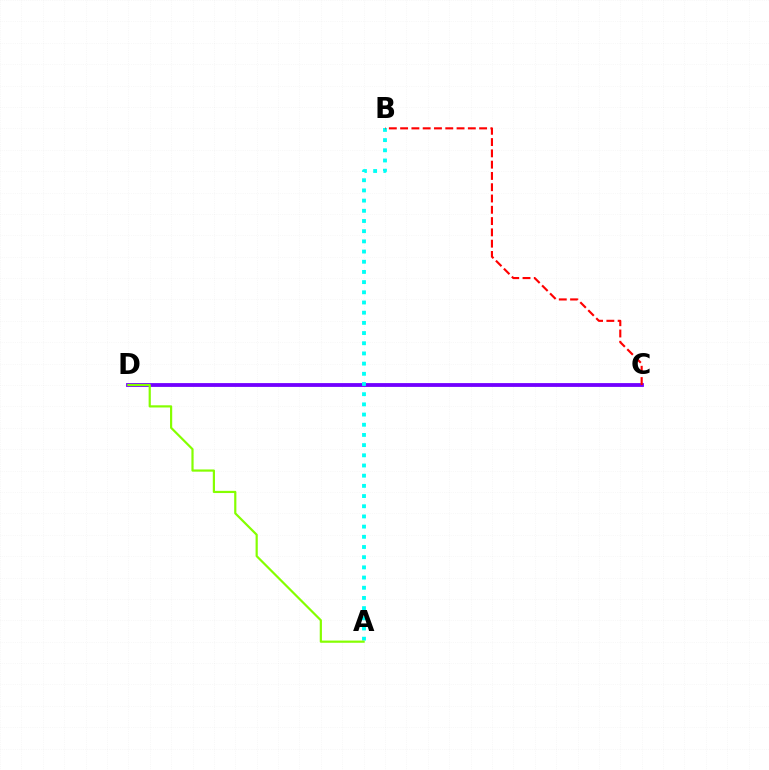{('C', 'D'): [{'color': '#7200ff', 'line_style': 'solid', 'thickness': 2.74}], ('A', 'B'): [{'color': '#00fff6', 'line_style': 'dotted', 'thickness': 2.77}], ('A', 'D'): [{'color': '#84ff00', 'line_style': 'solid', 'thickness': 1.58}], ('B', 'C'): [{'color': '#ff0000', 'line_style': 'dashed', 'thickness': 1.53}]}